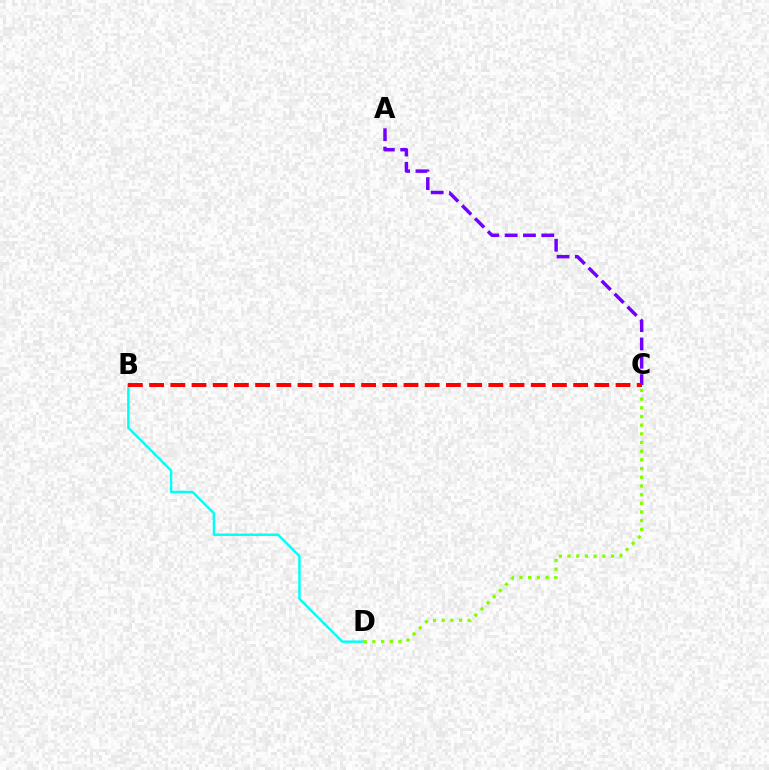{('B', 'D'): [{'color': '#00fff6', 'line_style': 'solid', 'thickness': 1.75}], ('C', 'D'): [{'color': '#84ff00', 'line_style': 'dotted', 'thickness': 2.36}], ('A', 'C'): [{'color': '#7200ff', 'line_style': 'dashed', 'thickness': 2.49}], ('B', 'C'): [{'color': '#ff0000', 'line_style': 'dashed', 'thickness': 2.88}]}